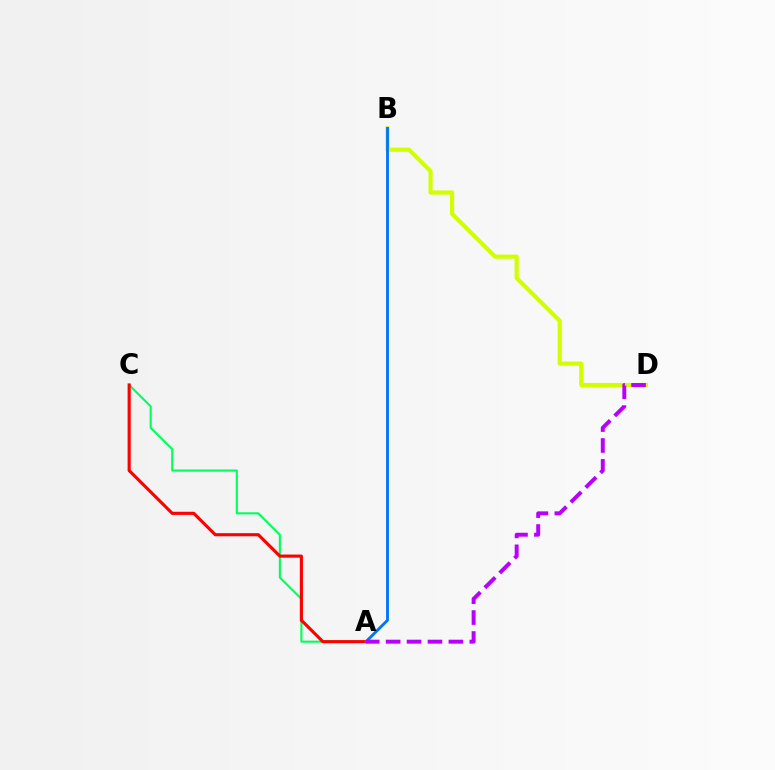{('A', 'C'): [{'color': '#00ff5c', 'line_style': 'solid', 'thickness': 1.51}, {'color': '#ff0000', 'line_style': 'solid', 'thickness': 2.25}], ('B', 'D'): [{'color': '#d1ff00', 'line_style': 'solid', 'thickness': 3.0}], ('A', 'B'): [{'color': '#0074ff', 'line_style': 'solid', 'thickness': 2.05}], ('A', 'D'): [{'color': '#b900ff', 'line_style': 'dashed', 'thickness': 2.84}]}